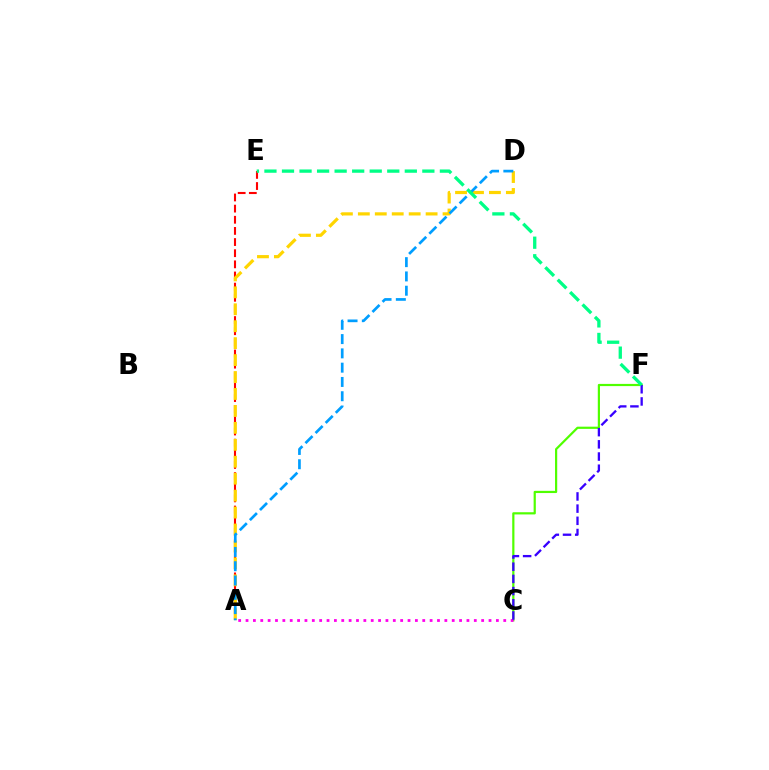{('A', 'E'): [{'color': '#ff0000', 'line_style': 'dashed', 'thickness': 1.51}], ('C', 'F'): [{'color': '#4fff00', 'line_style': 'solid', 'thickness': 1.59}, {'color': '#3700ff', 'line_style': 'dashed', 'thickness': 1.66}], ('A', 'C'): [{'color': '#ff00ed', 'line_style': 'dotted', 'thickness': 2.0}], ('A', 'D'): [{'color': '#ffd500', 'line_style': 'dashed', 'thickness': 2.3}, {'color': '#009eff', 'line_style': 'dashed', 'thickness': 1.94}], ('E', 'F'): [{'color': '#00ff86', 'line_style': 'dashed', 'thickness': 2.38}]}